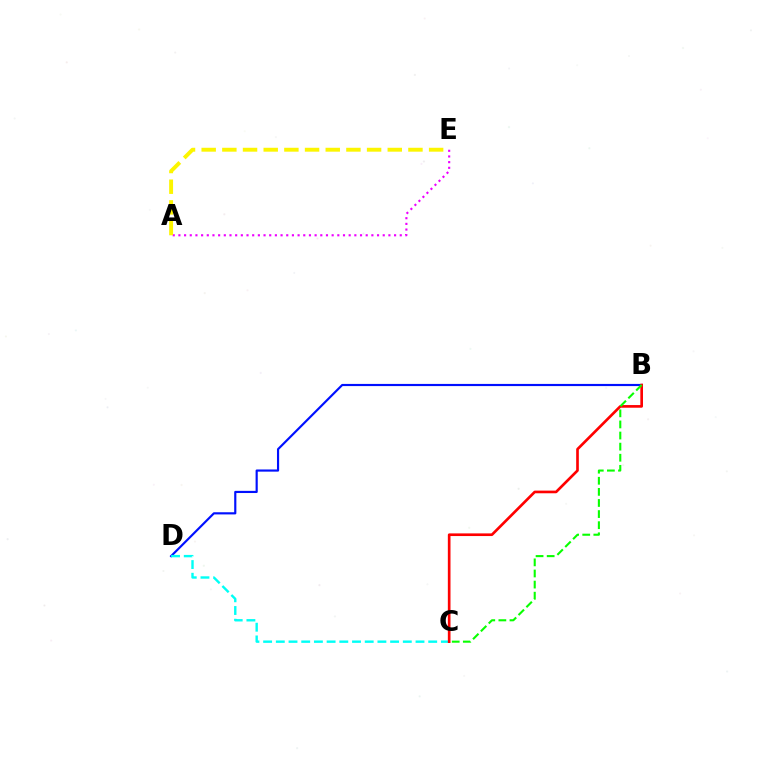{('B', 'D'): [{'color': '#0010ff', 'line_style': 'solid', 'thickness': 1.56}], ('A', 'E'): [{'color': '#ee00ff', 'line_style': 'dotted', 'thickness': 1.54}, {'color': '#fcf500', 'line_style': 'dashed', 'thickness': 2.81}], ('C', 'D'): [{'color': '#00fff6', 'line_style': 'dashed', 'thickness': 1.73}], ('B', 'C'): [{'color': '#ff0000', 'line_style': 'solid', 'thickness': 1.91}, {'color': '#08ff00', 'line_style': 'dashed', 'thickness': 1.51}]}